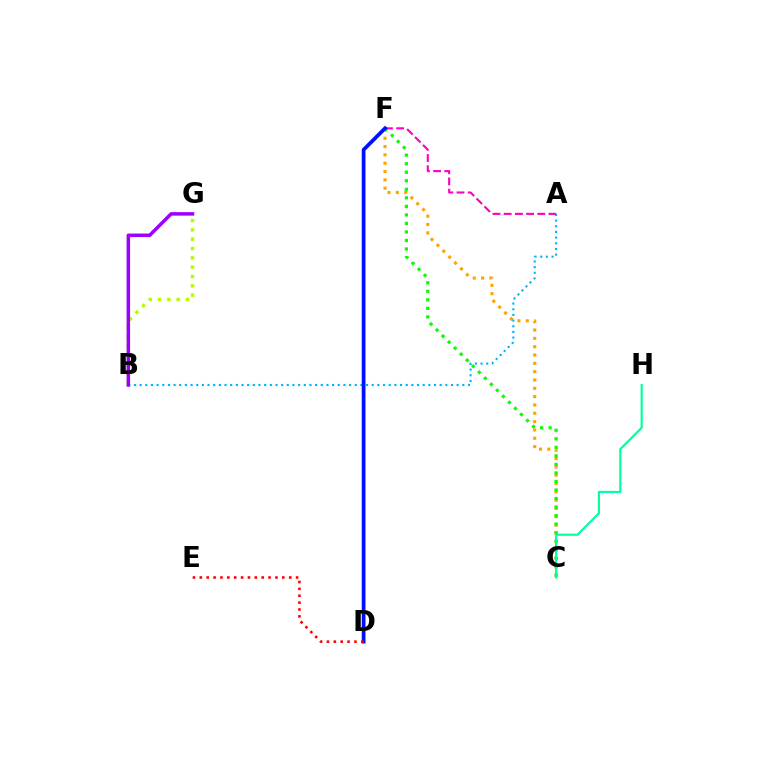{('C', 'F'): [{'color': '#ffa500', 'line_style': 'dotted', 'thickness': 2.26}, {'color': '#08ff00', 'line_style': 'dotted', 'thickness': 2.32}], ('A', 'B'): [{'color': '#00b5ff', 'line_style': 'dotted', 'thickness': 1.54}], ('B', 'G'): [{'color': '#b3ff00', 'line_style': 'dotted', 'thickness': 2.53}, {'color': '#9b00ff', 'line_style': 'solid', 'thickness': 2.51}], ('A', 'F'): [{'color': '#ff00bd', 'line_style': 'dashed', 'thickness': 1.52}], ('D', 'F'): [{'color': '#0010ff', 'line_style': 'solid', 'thickness': 2.7}], ('C', 'H'): [{'color': '#00ff9d', 'line_style': 'solid', 'thickness': 1.56}], ('D', 'E'): [{'color': '#ff0000', 'line_style': 'dotted', 'thickness': 1.87}]}